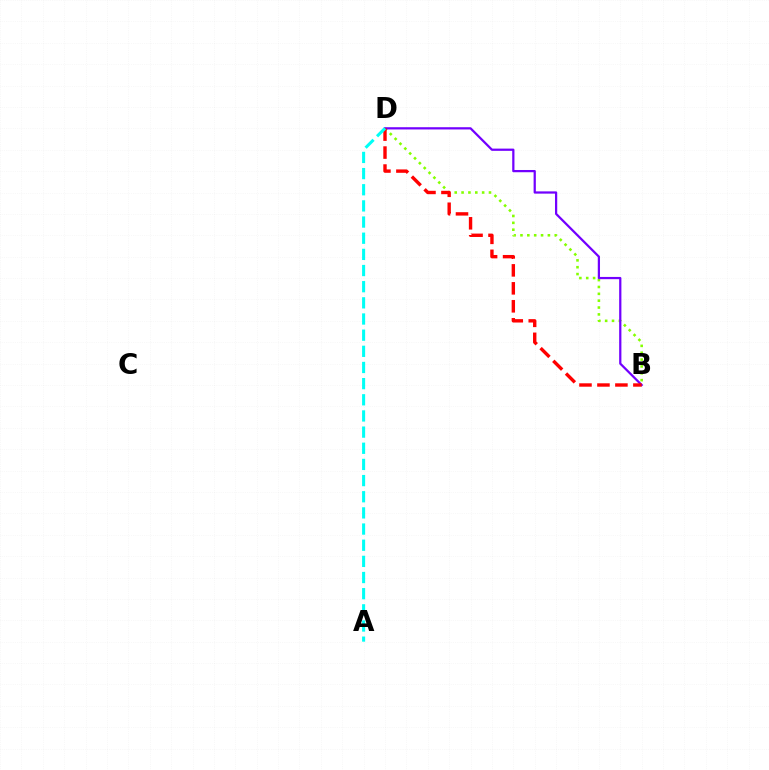{('B', 'D'): [{'color': '#84ff00', 'line_style': 'dotted', 'thickness': 1.86}, {'color': '#7200ff', 'line_style': 'solid', 'thickness': 1.61}, {'color': '#ff0000', 'line_style': 'dashed', 'thickness': 2.44}], ('A', 'D'): [{'color': '#00fff6', 'line_style': 'dashed', 'thickness': 2.2}]}